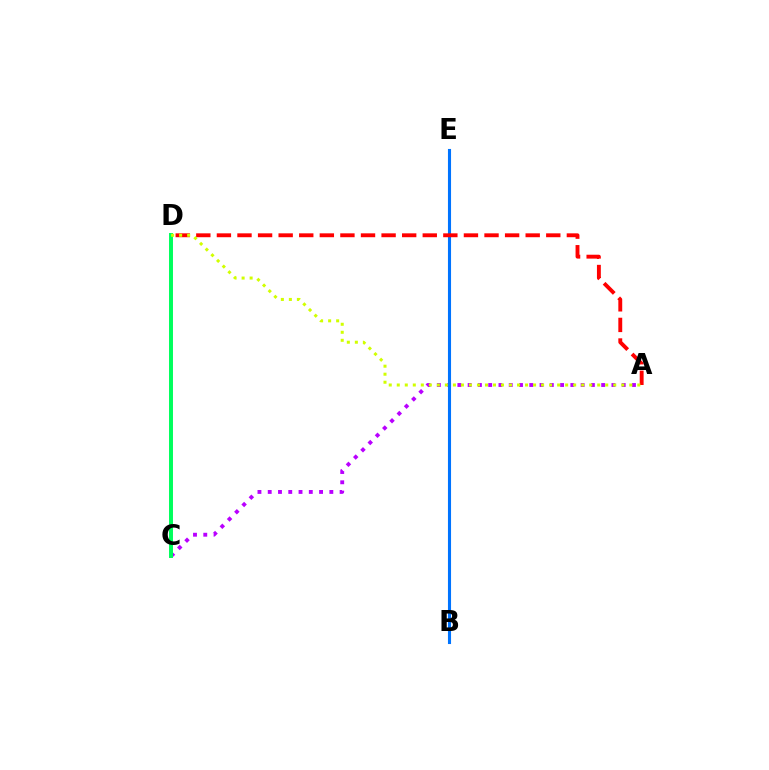{('A', 'C'): [{'color': '#b900ff', 'line_style': 'dotted', 'thickness': 2.79}], ('B', 'E'): [{'color': '#0074ff', 'line_style': 'solid', 'thickness': 2.23}], ('A', 'D'): [{'color': '#ff0000', 'line_style': 'dashed', 'thickness': 2.8}, {'color': '#d1ff00', 'line_style': 'dotted', 'thickness': 2.18}], ('C', 'D'): [{'color': '#00ff5c', 'line_style': 'solid', 'thickness': 2.85}]}